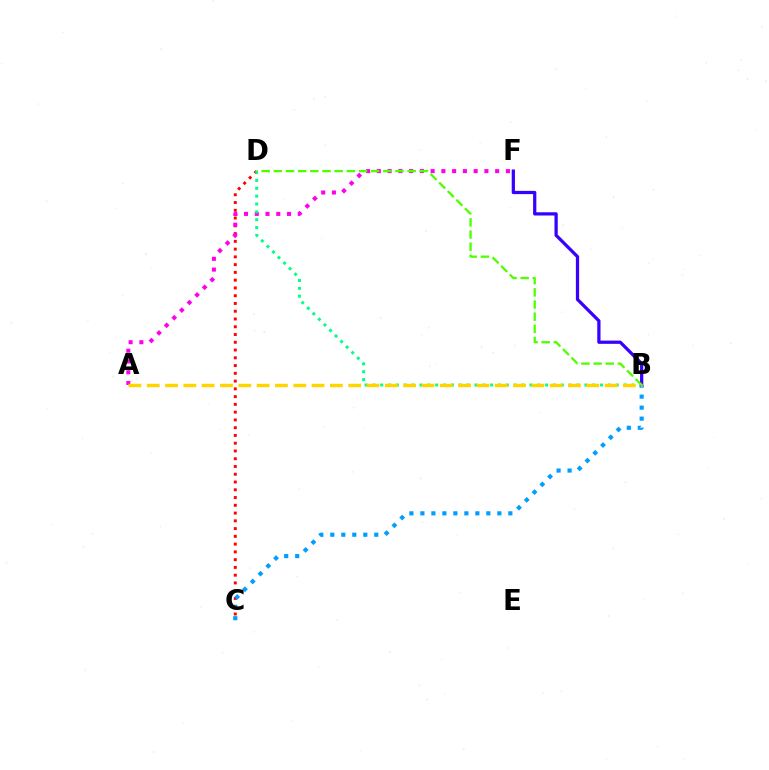{('C', 'D'): [{'color': '#ff0000', 'line_style': 'dotted', 'thickness': 2.11}], ('A', 'F'): [{'color': '#ff00ed', 'line_style': 'dotted', 'thickness': 2.92}], ('B', 'D'): [{'color': '#00ff86', 'line_style': 'dotted', 'thickness': 2.13}, {'color': '#4fff00', 'line_style': 'dashed', 'thickness': 1.65}], ('B', 'F'): [{'color': '#3700ff', 'line_style': 'solid', 'thickness': 2.33}], ('B', 'C'): [{'color': '#009eff', 'line_style': 'dotted', 'thickness': 2.99}], ('A', 'B'): [{'color': '#ffd500', 'line_style': 'dashed', 'thickness': 2.49}]}